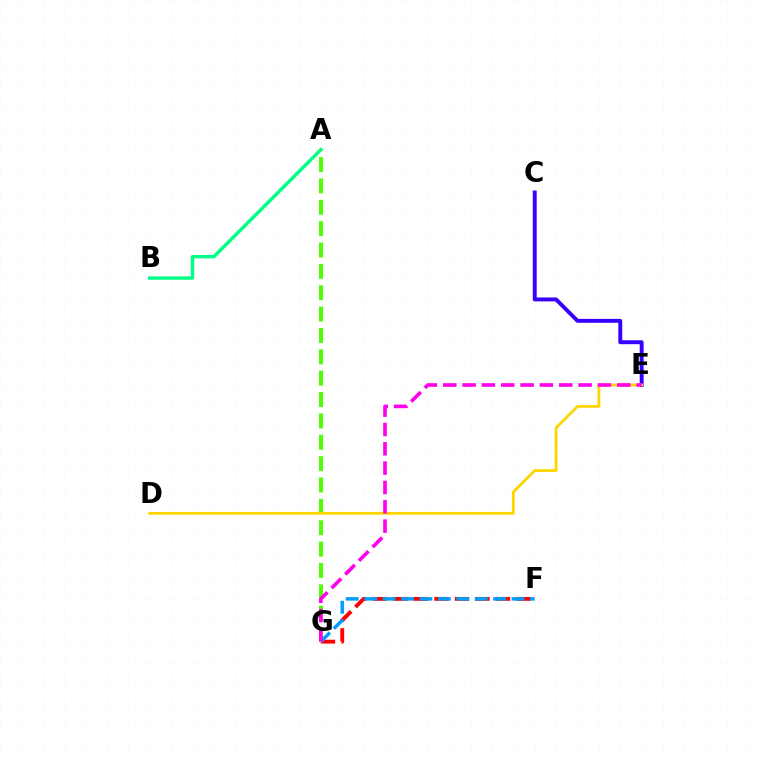{('F', 'G'): [{'color': '#ff0000', 'line_style': 'dashed', 'thickness': 2.79}, {'color': '#009eff', 'line_style': 'dashed', 'thickness': 2.5}], ('A', 'B'): [{'color': '#00ff86', 'line_style': 'solid', 'thickness': 2.46}], ('C', 'E'): [{'color': '#3700ff', 'line_style': 'solid', 'thickness': 2.83}], ('A', 'G'): [{'color': '#4fff00', 'line_style': 'dashed', 'thickness': 2.9}], ('D', 'E'): [{'color': '#ffd500', 'line_style': 'solid', 'thickness': 2.02}], ('E', 'G'): [{'color': '#ff00ed', 'line_style': 'dashed', 'thickness': 2.63}]}